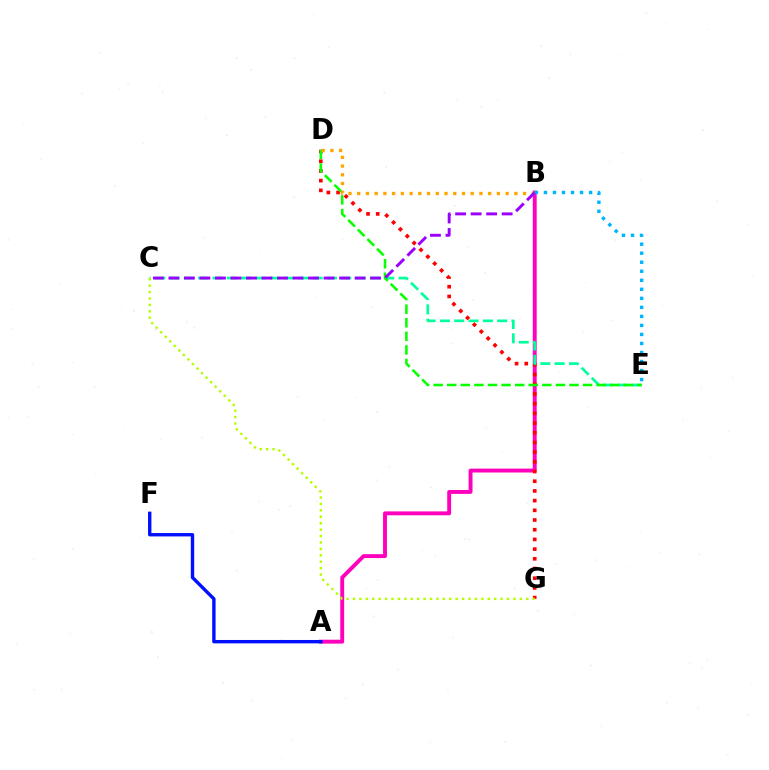{('A', 'B'): [{'color': '#ff00bd', 'line_style': 'solid', 'thickness': 2.81}], ('D', 'G'): [{'color': '#ff0000', 'line_style': 'dotted', 'thickness': 2.64}], ('C', 'E'): [{'color': '#00ff9d', 'line_style': 'dashed', 'thickness': 1.94}], ('A', 'F'): [{'color': '#0010ff', 'line_style': 'solid', 'thickness': 2.44}], ('D', 'E'): [{'color': '#08ff00', 'line_style': 'dashed', 'thickness': 1.85}], ('B', 'E'): [{'color': '#00b5ff', 'line_style': 'dotted', 'thickness': 2.45}], ('C', 'G'): [{'color': '#b3ff00', 'line_style': 'dotted', 'thickness': 1.74}], ('B', 'D'): [{'color': '#ffa500', 'line_style': 'dotted', 'thickness': 2.37}], ('B', 'C'): [{'color': '#9b00ff', 'line_style': 'dashed', 'thickness': 2.11}]}